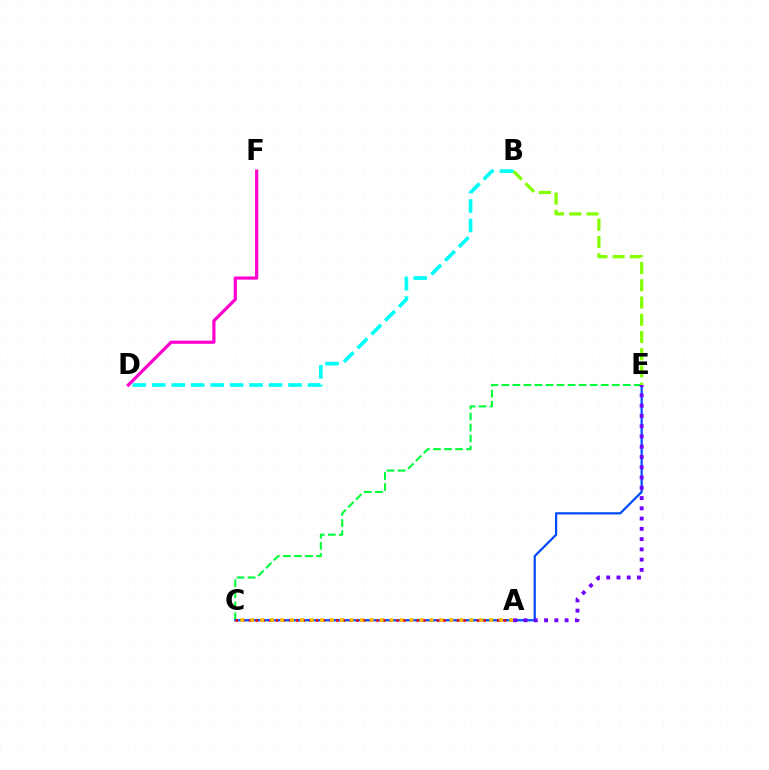{('C', 'E'): [{'color': '#00ff39', 'line_style': 'dashed', 'thickness': 1.5}, {'color': '#004bff', 'line_style': 'solid', 'thickness': 1.6}], ('D', 'F'): [{'color': '#ff00cf', 'line_style': 'solid', 'thickness': 2.3}], ('A', 'C'): [{'color': '#ff0000', 'line_style': 'dotted', 'thickness': 1.82}, {'color': '#ffbd00', 'line_style': 'dotted', 'thickness': 2.71}], ('A', 'E'): [{'color': '#7200ff', 'line_style': 'dotted', 'thickness': 2.79}], ('B', 'E'): [{'color': '#84ff00', 'line_style': 'dashed', 'thickness': 2.34}], ('B', 'D'): [{'color': '#00fff6', 'line_style': 'dashed', 'thickness': 2.64}]}